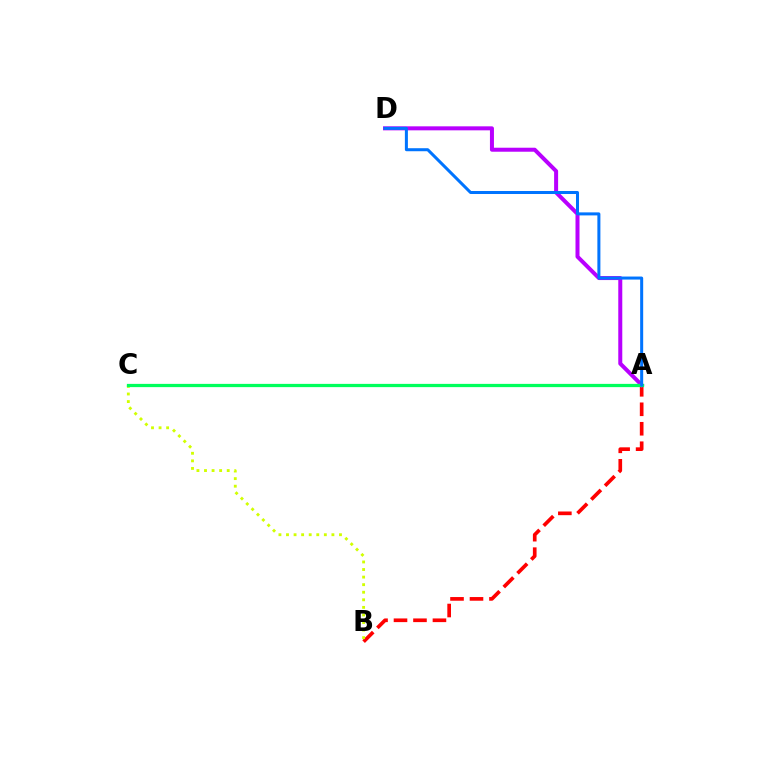{('A', 'B'): [{'color': '#ff0000', 'line_style': 'dashed', 'thickness': 2.65}], ('B', 'C'): [{'color': '#d1ff00', 'line_style': 'dotted', 'thickness': 2.06}], ('A', 'D'): [{'color': '#b900ff', 'line_style': 'solid', 'thickness': 2.88}, {'color': '#0074ff', 'line_style': 'solid', 'thickness': 2.17}], ('A', 'C'): [{'color': '#00ff5c', 'line_style': 'solid', 'thickness': 2.34}]}